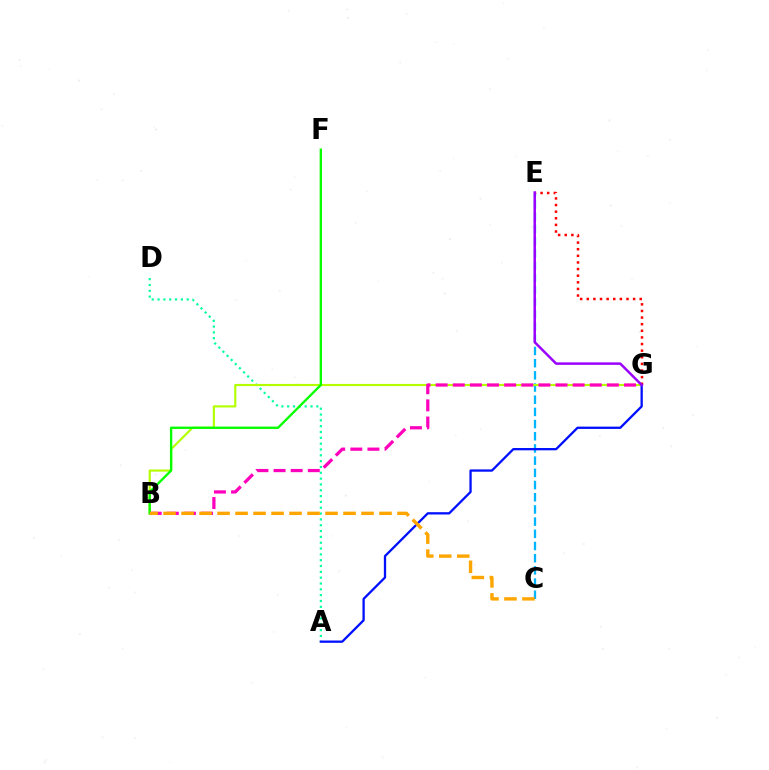{('C', 'E'): [{'color': '#00b5ff', 'line_style': 'dashed', 'thickness': 1.66}], ('A', 'D'): [{'color': '#00ff9d', 'line_style': 'dotted', 'thickness': 1.58}], ('B', 'G'): [{'color': '#b3ff00', 'line_style': 'solid', 'thickness': 1.55}, {'color': '#ff00bd', 'line_style': 'dashed', 'thickness': 2.33}], ('B', 'F'): [{'color': '#08ff00', 'line_style': 'solid', 'thickness': 1.7}], ('E', 'G'): [{'color': '#ff0000', 'line_style': 'dotted', 'thickness': 1.8}, {'color': '#9b00ff', 'line_style': 'solid', 'thickness': 1.78}], ('A', 'G'): [{'color': '#0010ff', 'line_style': 'solid', 'thickness': 1.65}], ('B', 'C'): [{'color': '#ffa500', 'line_style': 'dashed', 'thickness': 2.44}]}